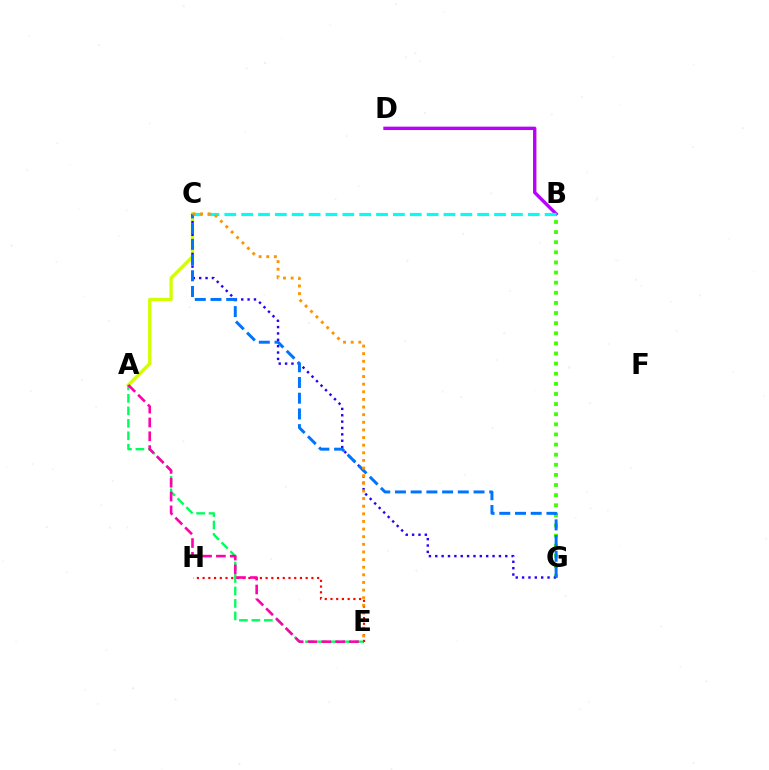{('B', 'D'): [{'color': '#b900ff', 'line_style': 'solid', 'thickness': 2.43}], ('B', 'G'): [{'color': '#3dff00', 'line_style': 'dotted', 'thickness': 2.75}], ('A', 'C'): [{'color': '#d1ff00', 'line_style': 'solid', 'thickness': 2.37}], ('C', 'G'): [{'color': '#2500ff', 'line_style': 'dotted', 'thickness': 1.73}, {'color': '#0074ff', 'line_style': 'dashed', 'thickness': 2.13}], ('A', 'E'): [{'color': '#00ff5c', 'line_style': 'dashed', 'thickness': 1.69}, {'color': '#ff00ac', 'line_style': 'dashed', 'thickness': 1.88}], ('B', 'C'): [{'color': '#00fff6', 'line_style': 'dashed', 'thickness': 2.29}], ('E', 'H'): [{'color': '#ff0000', 'line_style': 'dotted', 'thickness': 1.56}], ('C', 'E'): [{'color': '#ff9400', 'line_style': 'dotted', 'thickness': 2.07}]}